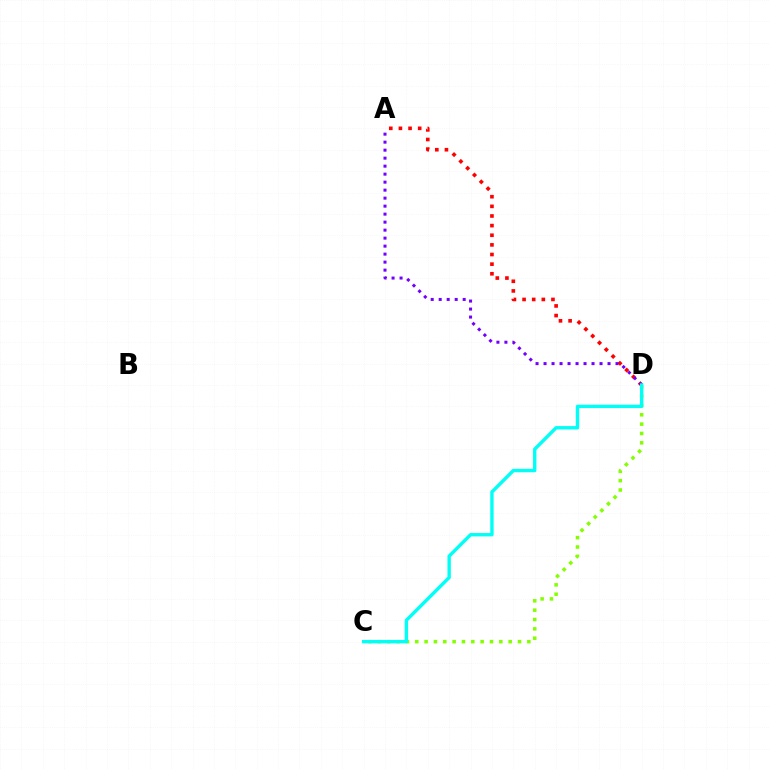{('C', 'D'): [{'color': '#84ff00', 'line_style': 'dotted', 'thickness': 2.54}, {'color': '#00fff6', 'line_style': 'solid', 'thickness': 2.43}], ('A', 'D'): [{'color': '#ff0000', 'line_style': 'dotted', 'thickness': 2.62}, {'color': '#7200ff', 'line_style': 'dotted', 'thickness': 2.17}]}